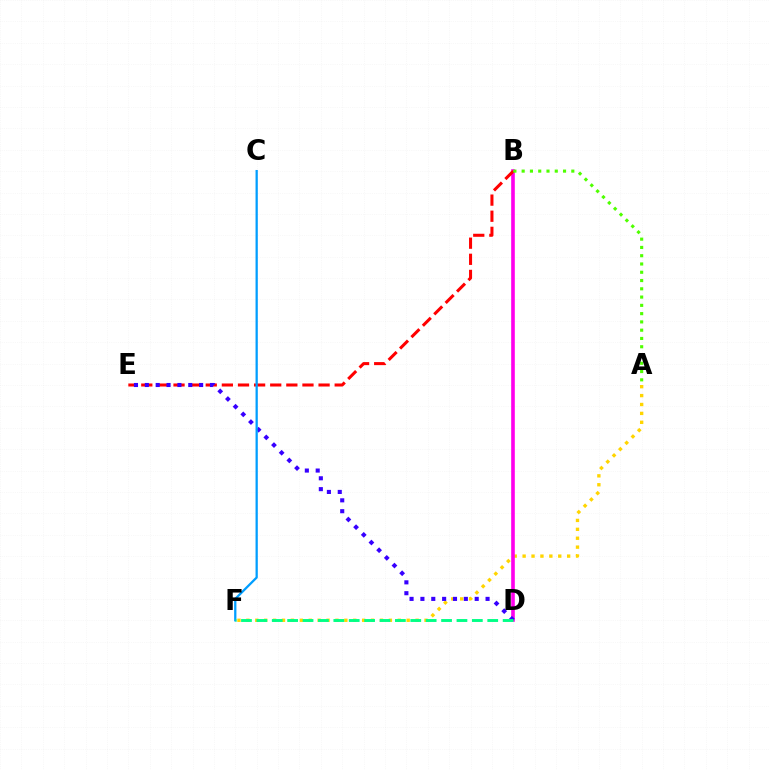{('A', 'F'): [{'color': '#ffd500', 'line_style': 'dotted', 'thickness': 2.42}], ('B', 'D'): [{'color': '#ff00ed', 'line_style': 'solid', 'thickness': 2.61}], ('B', 'E'): [{'color': '#ff0000', 'line_style': 'dashed', 'thickness': 2.19}], ('A', 'B'): [{'color': '#4fff00', 'line_style': 'dotted', 'thickness': 2.25}], ('D', 'E'): [{'color': '#3700ff', 'line_style': 'dotted', 'thickness': 2.95}], ('C', 'F'): [{'color': '#009eff', 'line_style': 'solid', 'thickness': 1.63}], ('D', 'F'): [{'color': '#00ff86', 'line_style': 'dashed', 'thickness': 2.09}]}